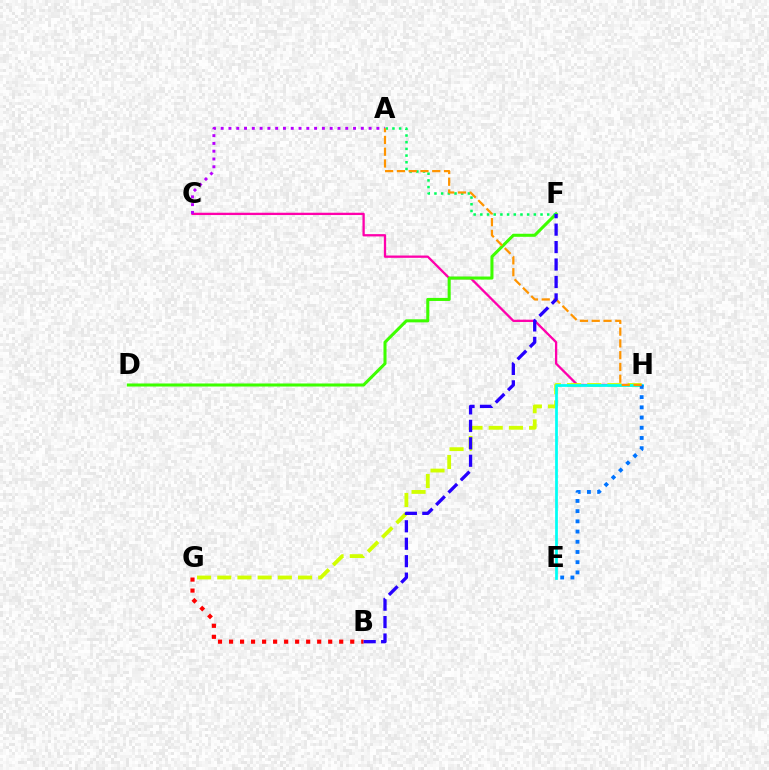{('C', 'H'): [{'color': '#ff00ac', 'line_style': 'solid', 'thickness': 1.66}], ('A', 'C'): [{'color': '#b900ff', 'line_style': 'dotted', 'thickness': 2.12}], ('B', 'G'): [{'color': '#ff0000', 'line_style': 'dotted', 'thickness': 2.99}], ('D', 'F'): [{'color': '#3dff00', 'line_style': 'solid', 'thickness': 2.19}], ('G', 'H'): [{'color': '#d1ff00', 'line_style': 'dashed', 'thickness': 2.74}], ('E', 'H'): [{'color': '#00fff6', 'line_style': 'solid', 'thickness': 1.98}, {'color': '#0074ff', 'line_style': 'dotted', 'thickness': 2.77}], ('A', 'F'): [{'color': '#00ff5c', 'line_style': 'dotted', 'thickness': 1.82}], ('A', 'H'): [{'color': '#ff9400', 'line_style': 'dashed', 'thickness': 1.6}], ('B', 'F'): [{'color': '#2500ff', 'line_style': 'dashed', 'thickness': 2.37}]}